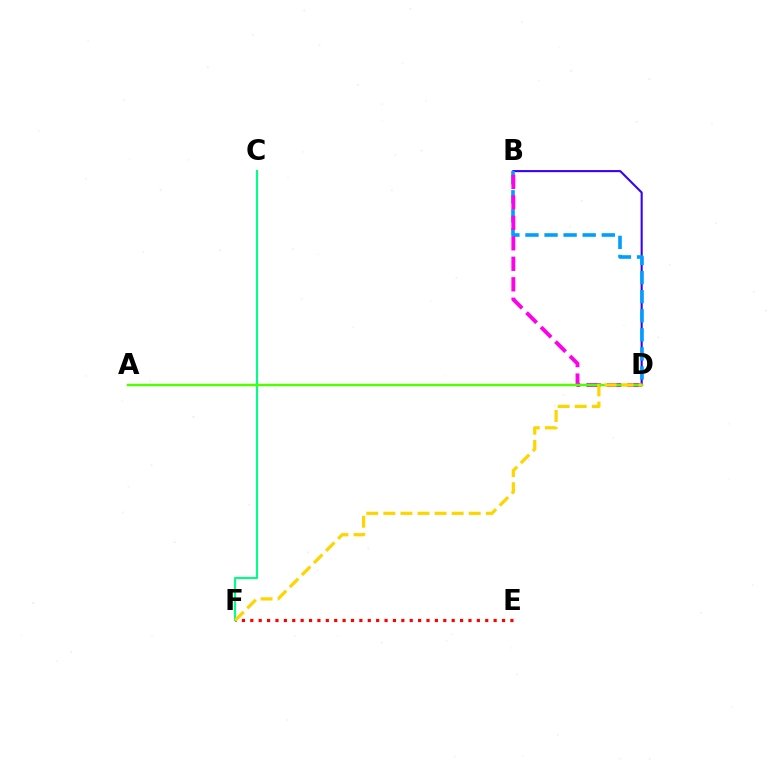{('E', 'F'): [{'color': '#ff0000', 'line_style': 'dotted', 'thickness': 2.28}], ('B', 'D'): [{'color': '#3700ff', 'line_style': 'solid', 'thickness': 1.5}, {'color': '#009eff', 'line_style': 'dashed', 'thickness': 2.59}, {'color': '#ff00ed', 'line_style': 'dashed', 'thickness': 2.78}], ('C', 'F'): [{'color': '#00ff86', 'line_style': 'solid', 'thickness': 1.54}], ('A', 'D'): [{'color': '#4fff00', 'line_style': 'solid', 'thickness': 1.76}], ('D', 'F'): [{'color': '#ffd500', 'line_style': 'dashed', 'thickness': 2.32}]}